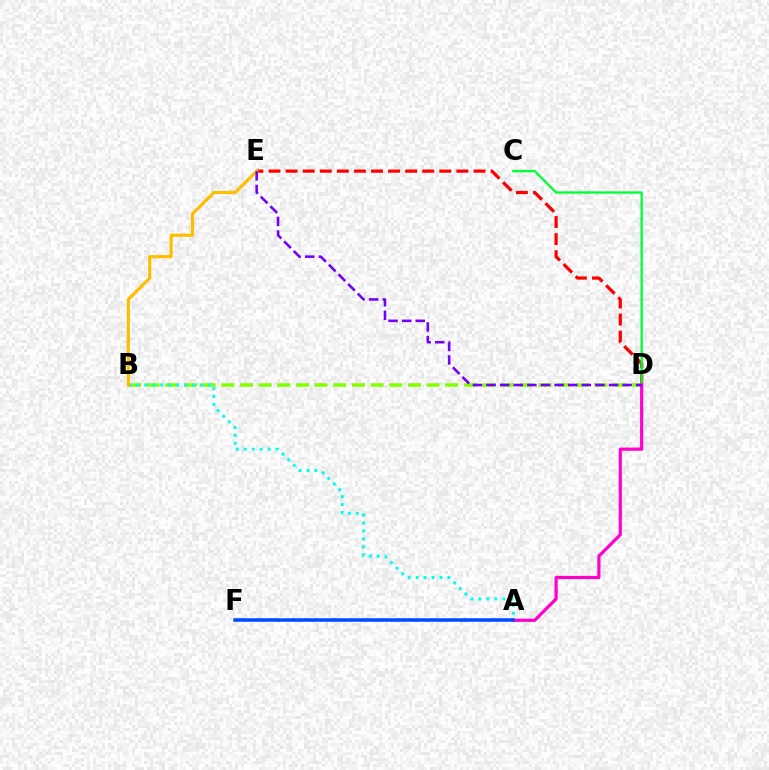{('D', 'E'): [{'color': '#ff0000', 'line_style': 'dashed', 'thickness': 2.32}, {'color': '#7200ff', 'line_style': 'dashed', 'thickness': 1.85}], ('C', 'D'): [{'color': '#00ff39', 'line_style': 'solid', 'thickness': 1.68}], ('B', 'D'): [{'color': '#84ff00', 'line_style': 'dashed', 'thickness': 2.53}], ('A', 'D'): [{'color': '#ff00cf', 'line_style': 'solid', 'thickness': 2.3}], ('A', 'B'): [{'color': '#00fff6', 'line_style': 'dotted', 'thickness': 2.16}], ('A', 'F'): [{'color': '#004bff', 'line_style': 'solid', 'thickness': 2.53}], ('B', 'E'): [{'color': '#ffbd00', 'line_style': 'solid', 'thickness': 2.26}]}